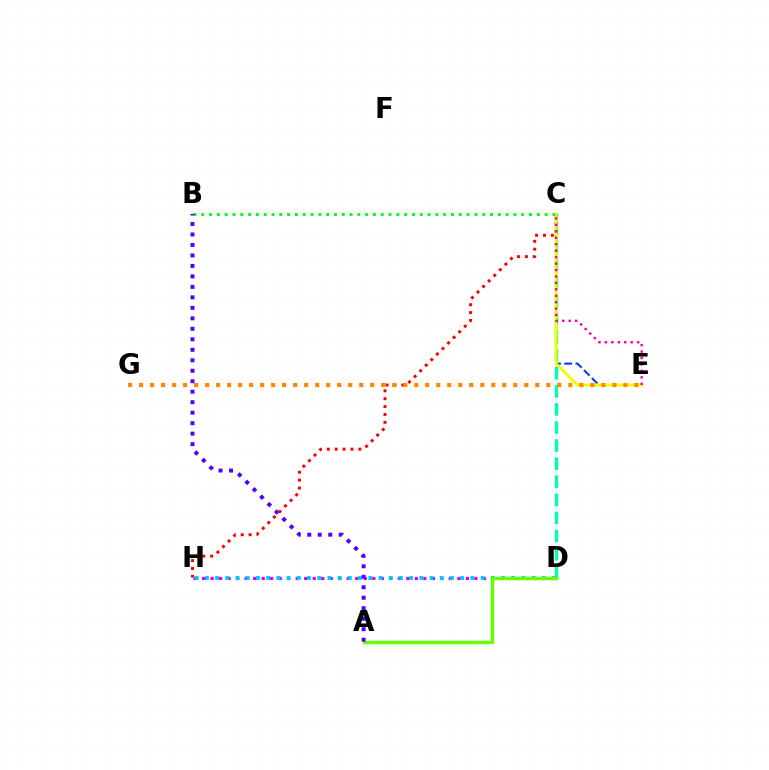{('C', 'D'): [{'color': '#00ffaf', 'line_style': 'dashed', 'thickness': 2.46}], ('C', 'H'): [{'color': '#ff0000', 'line_style': 'dotted', 'thickness': 2.14}], ('D', 'H'): [{'color': '#d600ff', 'line_style': 'dotted', 'thickness': 2.31}, {'color': '#00c7ff', 'line_style': 'dotted', 'thickness': 2.77}], ('C', 'E'): [{'color': '#003fff', 'line_style': 'dashed', 'thickness': 1.52}, {'color': '#eeff00', 'line_style': 'solid', 'thickness': 2.06}, {'color': '#ff00a0', 'line_style': 'dotted', 'thickness': 1.75}], ('A', 'D'): [{'color': '#66ff00', 'line_style': 'solid', 'thickness': 2.46}], ('B', 'C'): [{'color': '#00ff27', 'line_style': 'dotted', 'thickness': 2.12}], ('E', 'G'): [{'color': '#ff8800', 'line_style': 'dotted', 'thickness': 2.99}], ('A', 'B'): [{'color': '#4f00ff', 'line_style': 'dotted', 'thickness': 2.85}]}